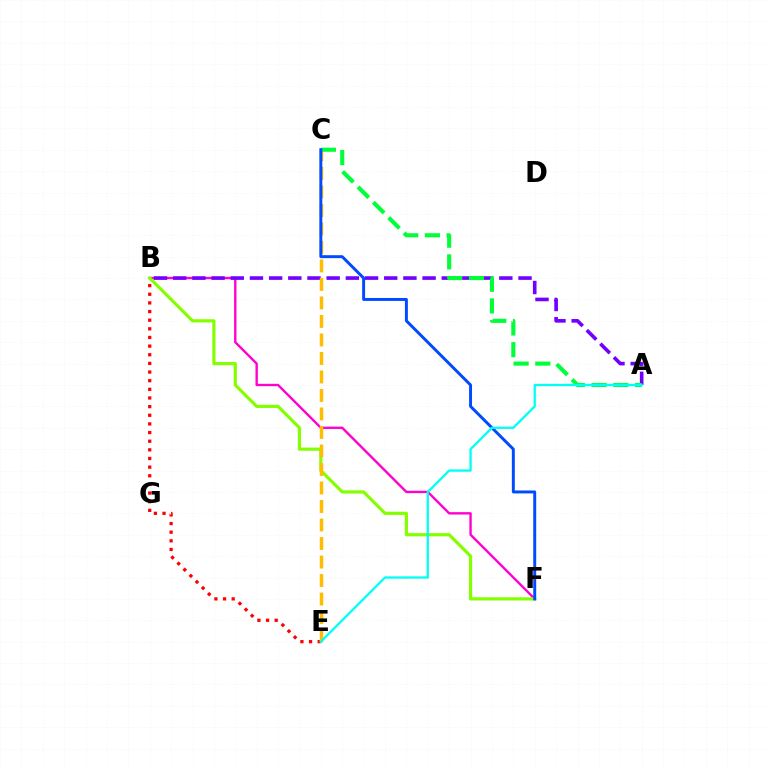{('B', 'E'): [{'color': '#ff0000', 'line_style': 'dotted', 'thickness': 2.35}], ('B', 'F'): [{'color': '#ff00cf', 'line_style': 'solid', 'thickness': 1.71}, {'color': '#84ff00', 'line_style': 'solid', 'thickness': 2.3}], ('A', 'B'): [{'color': '#7200ff', 'line_style': 'dashed', 'thickness': 2.61}], ('C', 'E'): [{'color': '#ffbd00', 'line_style': 'dashed', 'thickness': 2.51}], ('A', 'C'): [{'color': '#00ff39', 'line_style': 'dashed', 'thickness': 2.95}], ('C', 'F'): [{'color': '#004bff', 'line_style': 'solid', 'thickness': 2.12}], ('A', 'E'): [{'color': '#00fff6', 'line_style': 'solid', 'thickness': 1.66}]}